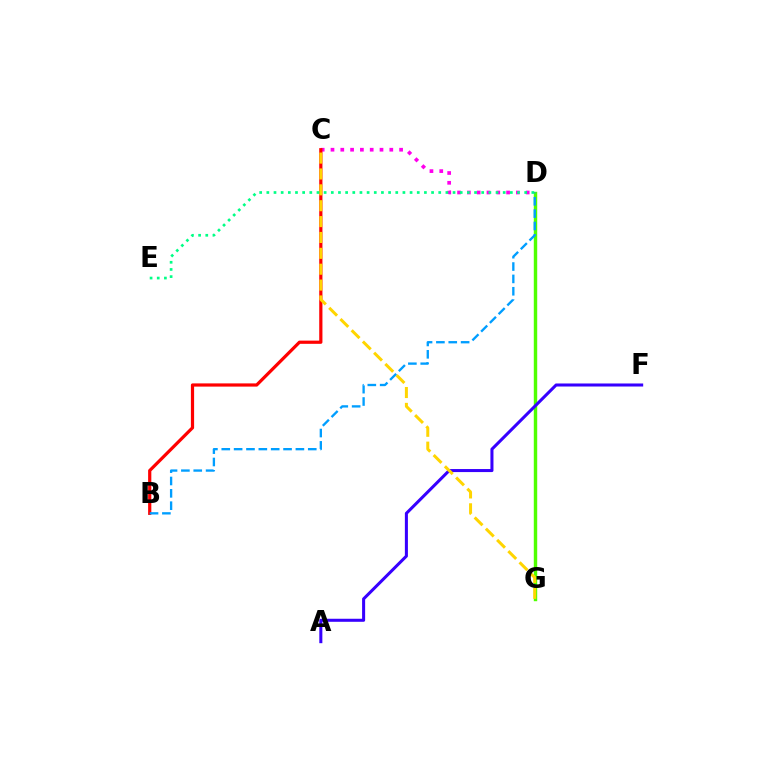{('D', 'G'): [{'color': '#4fff00', 'line_style': 'solid', 'thickness': 2.46}], ('A', 'F'): [{'color': '#3700ff', 'line_style': 'solid', 'thickness': 2.19}], ('C', 'D'): [{'color': '#ff00ed', 'line_style': 'dotted', 'thickness': 2.66}], ('B', 'C'): [{'color': '#ff0000', 'line_style': 'solid', 'thickness': 2.31}], ('C', 'G'): [{'color': '#ffd500', 'line_style': 'dashed', 'thickness': 2.16}], ('D', 'E'): [{'color': '#00ff86', 'line_style': 'dotted', 'thickness': 1.95}], ('B', 'D'): [{'color': '#009eff', 'line_style': 'dashed', 'thickness': 1.68}]}